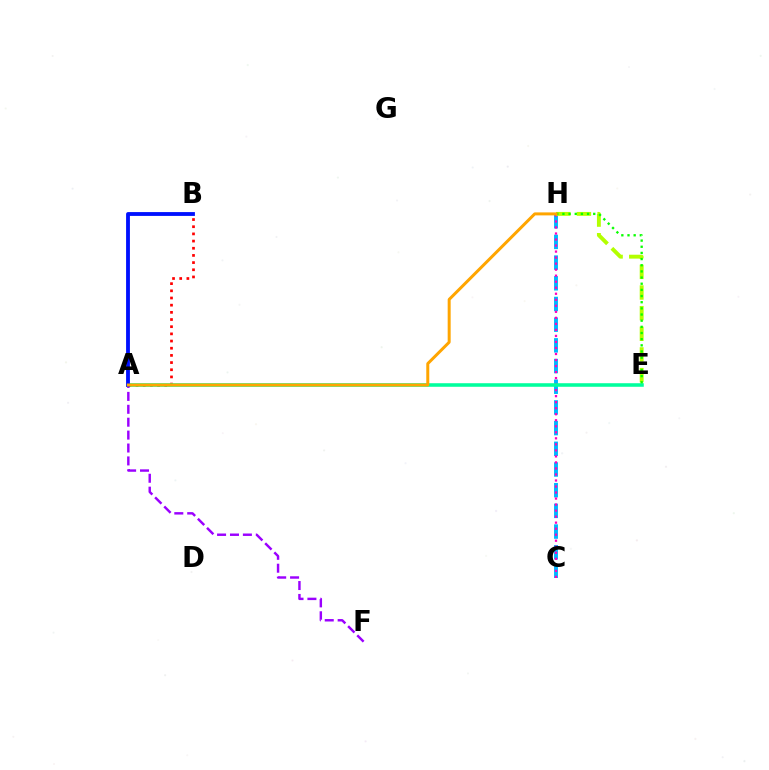{('A', 'B'): [{'color': '#ff0000', 'line_style': 'dotted', 'thickness': 1.95}, {'color': '#0010ff', 'line_style': 'solid', 'thickness': 2.76}], ('C', 'H'): [{'color': '#00b5ff', 'line_style': 'dashed', 'thickness': 2.81}, {'color': '#ff00bd', 'line_style': 'dotted', 'thickness': 1.64}], ('A', 'F'): [{'color': '#9b00ff', 'line_style': 'dashed', 'thickness': 1.75}], ('A', 'E'): [{'color': '#00ff9d', 'line_style': 'solid', 'thickness': 2.56}], ('E', 'H'): [{'color': '#b3ff00', 'line_style': 'dashed', 'thickness': 2.8}, {'color': '#08ff00', 'line_style': 'dotted', 'thickness': 1.67}], ('A', 'H'): [{'color': '#ffa500', 'line_style': 'solid', 'thickness': 2.16}]}